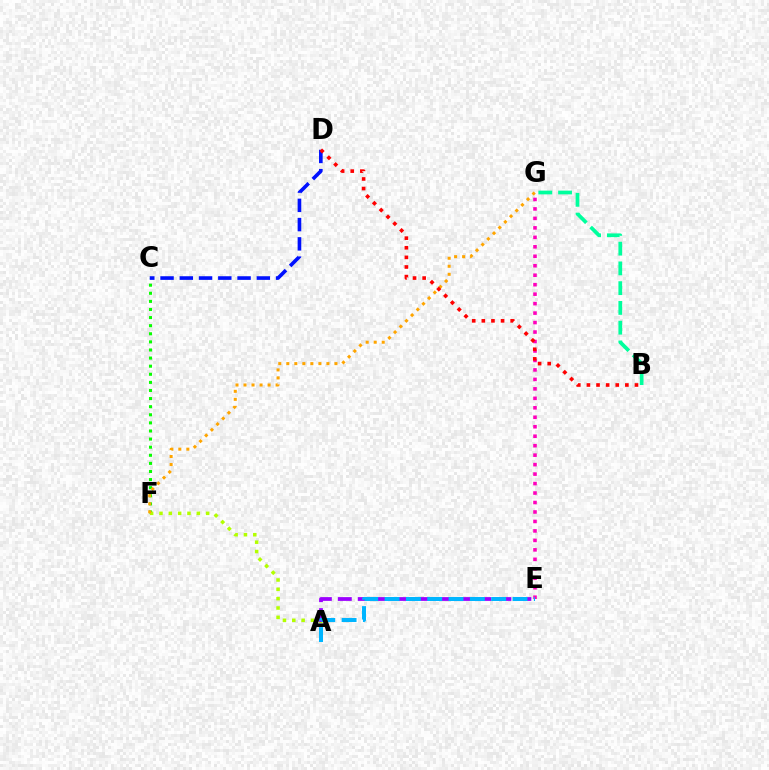{('C', 'F'): [{'color': '#08ff00', 'line_style': 'dotted', 'thickness': 2.2}], ('A', 'F'): [{'color': '#b3ff00', 'line_style': 'dotted', 'thickness': 2.54}], ('F', 'G'): [{'color': '#ffa500', 'line_style': 'dotted', 'thickness': 2.18}], ('C', 'D'): [{'color': '#0010ff', 'line_style': 'dashed', 'thickness': 2.62}], ('A', 'E'): [{'color': '#9b00ff', 'line_style': 'dashed', 'thickness': 2.71}, {'color': '#00b5ff', 'line_style': 'dashed', 'thickness': 2.9}], ('E', 'G'): [{'color': '#ff00bd', 'line_style': 'dotted', 'thickness': 2.57}], ('B', 'D'): [{'color': '#ff0000', 'line_style': 'dotted', 'thickness': 2.61}], ('B', 'G'): [{'color': '#00ff9d', 'line_style': 'dashed', 'thickness': 2.68}]}